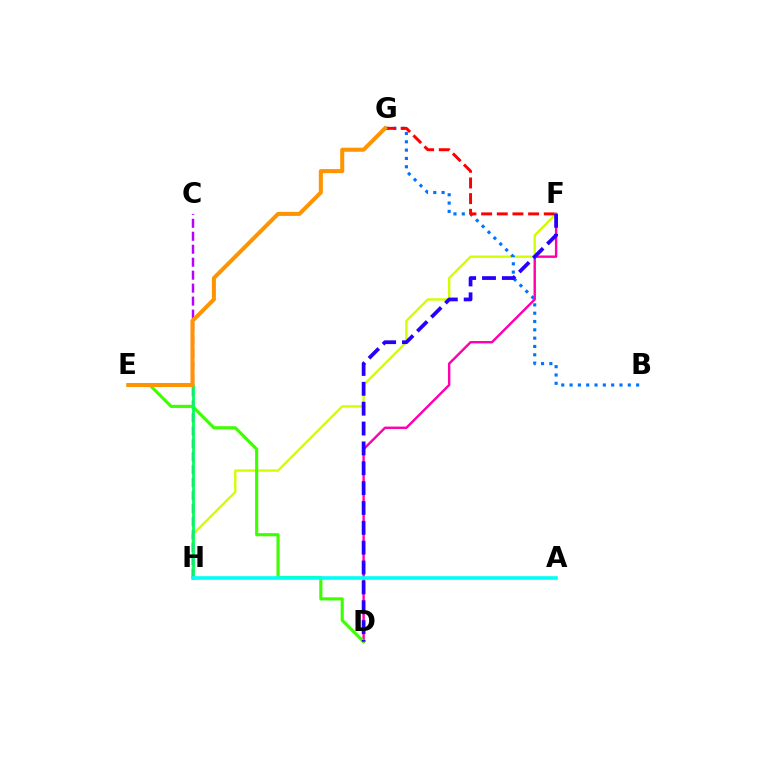{('F', 'H'): [{'color': '#d1ff00', 'line_style': 'solid', 'thickness': 1.7}], ('C', 'H'): [{'color': '#b900ff', 'line_style': 'dashed', 'thickness': 1.76}], ('D', 'F'): [{'color': '#ff00ac', 'line_style': 'solid', 'thickness': 1.73}, {'color': '#2500ff', 'line_style': 'dashed', 'thickness': 2.7}], ('B', 'G'): [{'color': '#0074ff', 'line_style': 'dotted', 'thickness': 2.26}], ('D', 'E'): [{'color': '#3dff00', 'line_style': 'solid', 'thickness': 2.25}], ('E', 'H'): [{'color': '#00ff5c', 'line_style': 'solid', 'thickness': 2.0}], ('F', 'G'): [{'color': '#ff0000', 'line_style': 'dashed', 'thickness': 2.13}], ('E', 'G'): [{'color': '#ff9400', 'line_style': 'solid', 'thickness': 2.9}], ('A', 'H'): [{'color': '#00fff6', 'line_style': 'solid', 'thickness': 2.6}]}